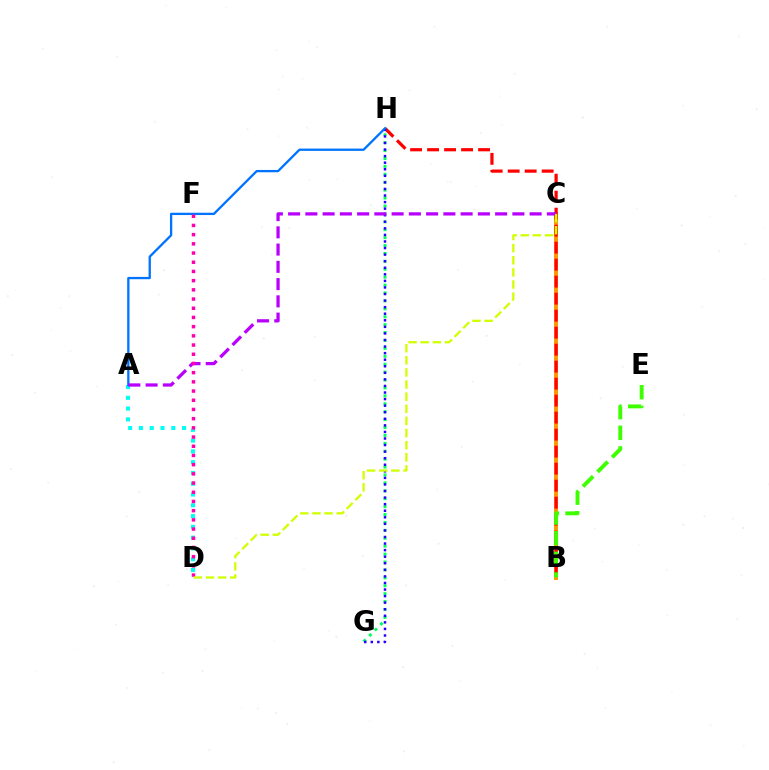{('G', 'H'): [{'color': '#00ff5c', 'line_style': 'dotted', 'thickness': 2.15}, {'color': '#2500ff', 'line_style': 'dotted', 'thickness': 1.78}], ('A', 'D'): [{'color': '#00fff6', 'line_style': 'dotted', 'thickness': 2.93}], ('B', 'C'): [{'color': '#ff9400', 'line_style': 'solid', 'thickness': 2.81}], ('B', 'H'): [{'color': '#ff0000', 'line_style': 'dashed', 'thickness': 2.31}], ('B', 'E'): [{'color': '#3dff00', 'line_style': 'dashed', 'thickness': 2.81}], ('A', 'H'): [{'color': '#0074ff', 'line_style': 'solid', 'thickness': 1.66}], ('A', 'C'): [{'color': '#b900ff', 'line_style': 'dashed', 'thickness': 2.34}], ('D', 'F'): [{'color': '#ff00ac', 'line_style': 'dotted', 'thickness': 2.5}], ('C', 'D'): [{'color': '#d1ff00', 'line_style': 'dashed', 'thickness': 1.65}]}